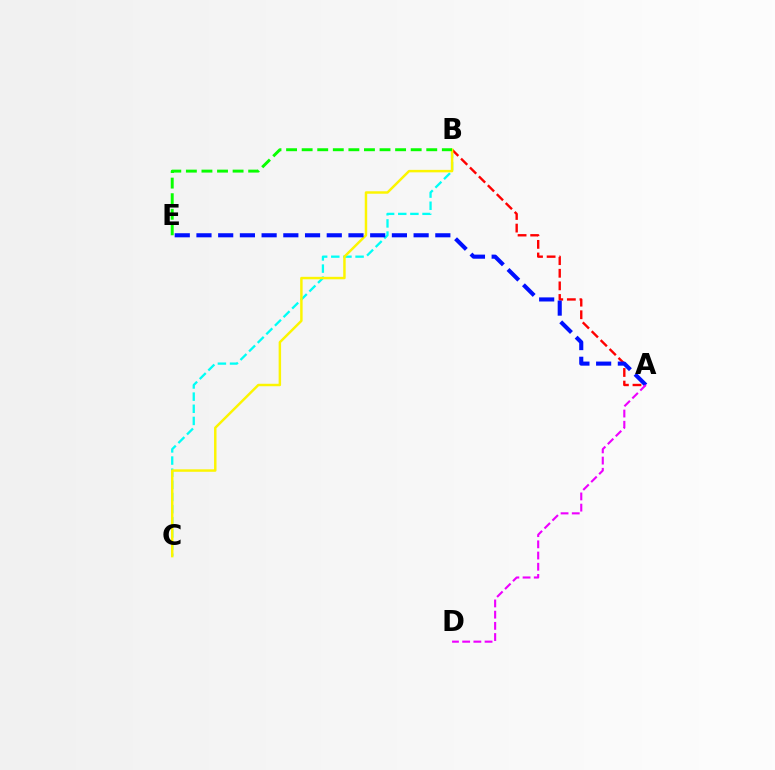{('B', 'C'): [{'color': '#00fff6', 'line_style': 'dashed', 'thickness': 1.65}, {'color': '#fcf500', 'line_style': 'solid', 'thickness': 1.77}], ('A', 'B'): [{'color': '#ff0000', 'line_style': 'dashed', 'thickness': 1.71}], ('B', 'E'): [{'color': '#08ff00', 'line_style': 'dashed', 'thickness': 2.12}], ('A', 'E'): [{'color': '#0010ff', 'line_style': 'dashed', 'thickness': 2.95}], ('A', 'D'): [{'color': '#ee00ff', 'line_style': 'dashed', 'thickness': 1.52}]}